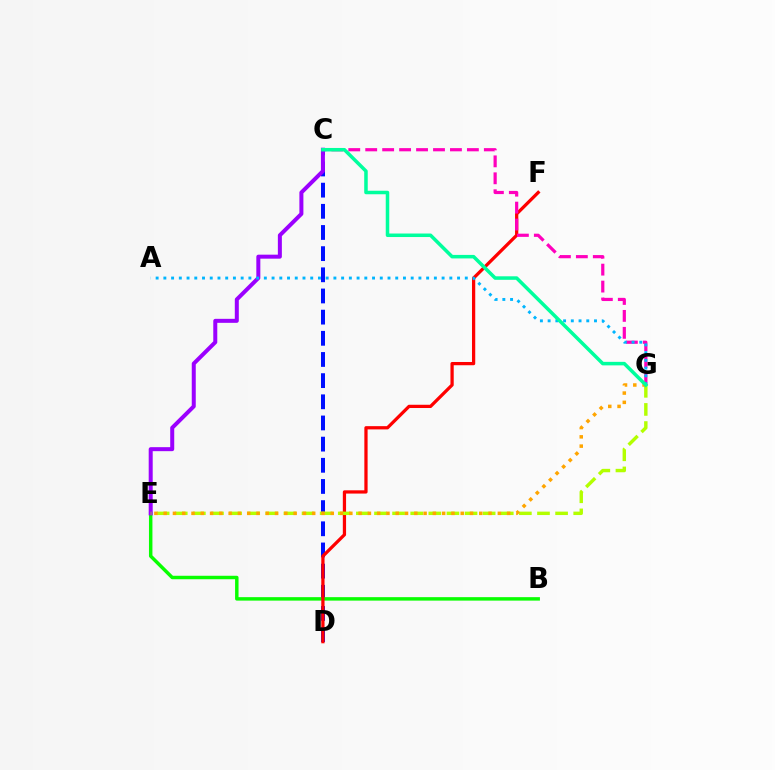{('C', 'D'): [{'color': '#0010ff', 'line_style': 'dashed', 'thickness': 2.88}], ('B', 'E'): [{'color': '#08ff00', 'line_style': 'solid', 'thickness': 2.49}], ('D', 'F'): [{'color': '#ff0000', 'line_style': 'solid', 'thickness': 2.34}], ('C', 'G'): [{'color': '#ff00bd', 'line_style': 'dashed', 'thickness': 2.3}, {'color': '#00ff9d', 'line_style': 'solid', 'thickness': 2.53}], ('C', 'E'): [{'color': '#9b00ff', 'line_style': 'solid', 'thickness': 2.88}], ('E', 'G'): [{'color': '#b3ff00', 'line_style': 'dashed', 'thickness': 2.46}, {'color': '#ffa500', 'line_style': 'dotted', 'thickness': 2.52}], ('A', 'G'): [{'color': '#00b5ff', 'line_style': 'dotted', 'thickness': 2.1}]}